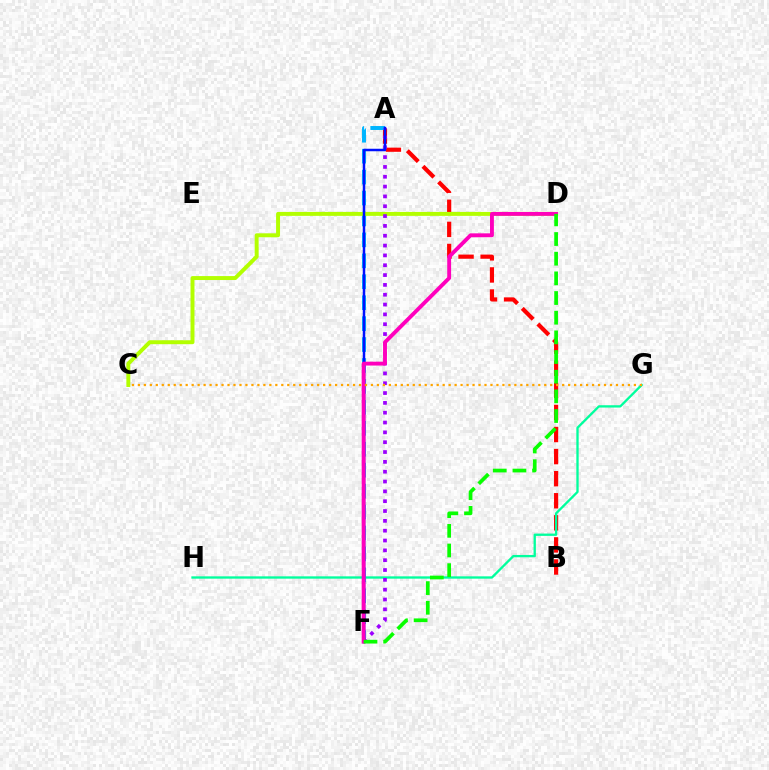{('A', 'B'): [{'color': '#ff0000', 'line_style': 'dashed', 'thickness': 3.0}], ('G', 'H'): [{'color': '#00ff9d', 'line_style': 'solid', 'thickness': 1.67}], ('A', 'F'): [{'color': '#00b5ff', 'line_style': 'dashed', 'thickness': 2.84}, {'color': '#9b00ff', 'line_style': 'dotted', 'thickness': 2.67}, {'color': '#0010ff', 'line_style': 'solid', 'thickness': 1.8}], ('C', 'D'): [{'color': '#b3ff00', 'line_style': 'solid', 'thickness': 2.84}], ('D', 'F'): [{'color': '#ff00bd', 'line_style': 'solid', 'thickness': 2.79}, {'color': '#08ff00', 'line_style': 'dashed', 'thickness': 2.67}], ('C', 'G'): [{'color': '#ffa500', 'line_style': 'dotted', 'thickness': 1.62}]}